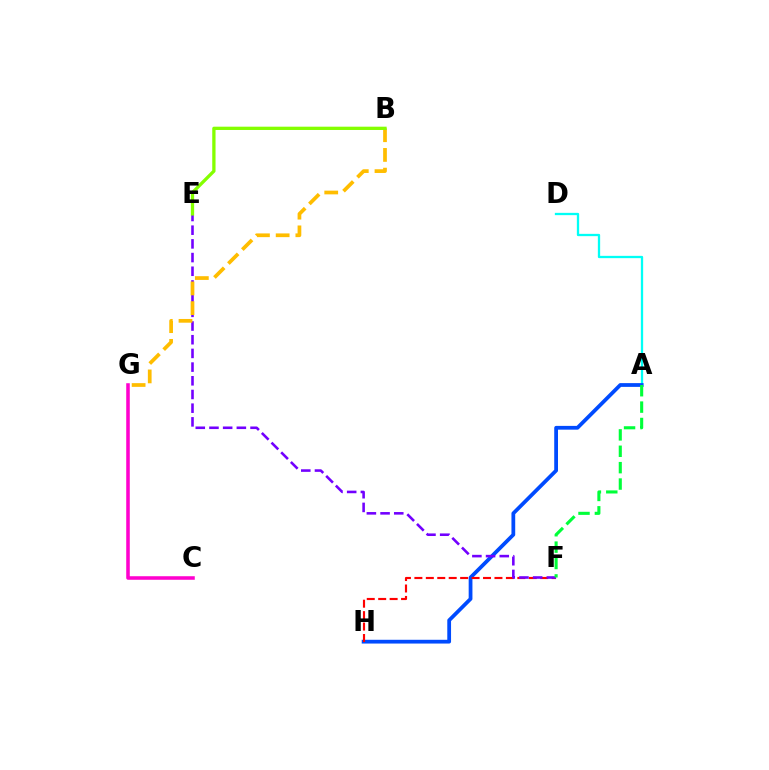{('A', 'D'): [{'color': '#00fff6', 'line_style': 'solid', 'thickness': 1.65}], ('A', 'H'): [{'color': '#004bff', 'line_style': 'solid', 'thickness': 2.71}], ('C', 'G'): [{'color': '#ff00cf', 'line_style': 'solid', 'thickness': 2.55}], ('F', 'H'): [{'color': '#ff0000', 'line_style': 'dashed', 'thickness': 1.55}], ('E', 'F'): [{'color': '#7200ff', 'line_style': 'dashed', 'thickness': 1.86}], ('B', 'G'): [{'color': '#ffbd00', 'line_style': 'dashed', 'thickness': 2.68}], ('A', 'F'): [{'color': '#00ff39', 'line_style': 'dashed', 'thickness': 2.23}], ('B', 'E'): [{'color': '#84ff00', 'line_style': 'solid', 'thickness': 2.37}]}